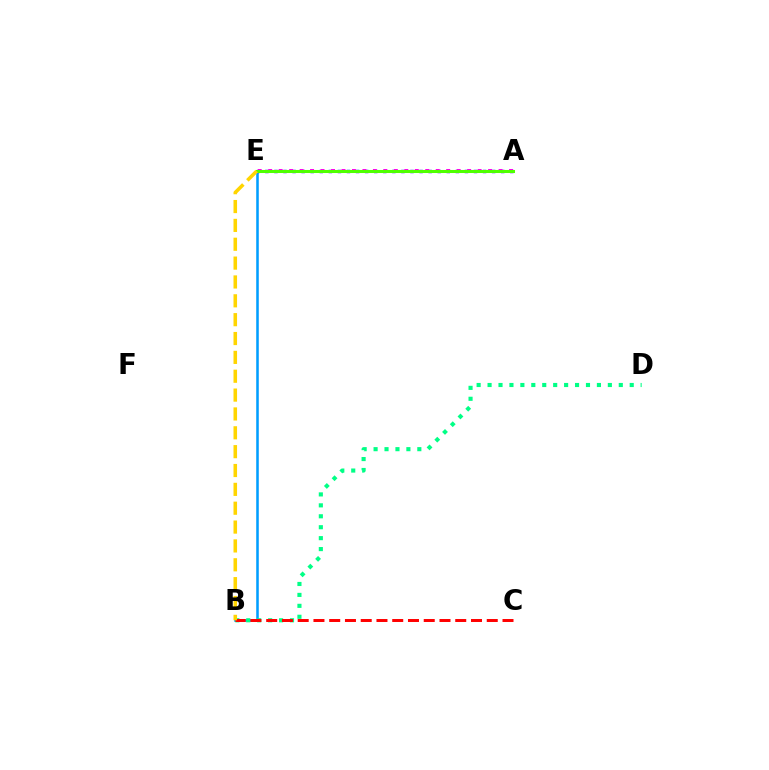{('B', 'E'): [{'color': '#009eff', 'line_style': 'solid', 'thickness': 1.84}, {'color': '#ffd500', 'line_style': 'dashed', 'thickness': 2.56}], ('B', 'D'): [{'color': '#00ff86', 'line_style': 'dotted', 'thickness': 2.97}], ('A', 'E'): [{'color': '#3700ff', 'line_style': 'dotted', 'thickness': 2.46}, {'color': '#ff00ed', 'line_style': 'dotted', 'thickness': 2.85}, {'color': '#4fff00', 'line_style': 'solid', 'thickness': 2.19}], ('B', 'C'): [{'color': '#ff0000', 'line_style': 'dashed', 'thickness': 2.14}]}